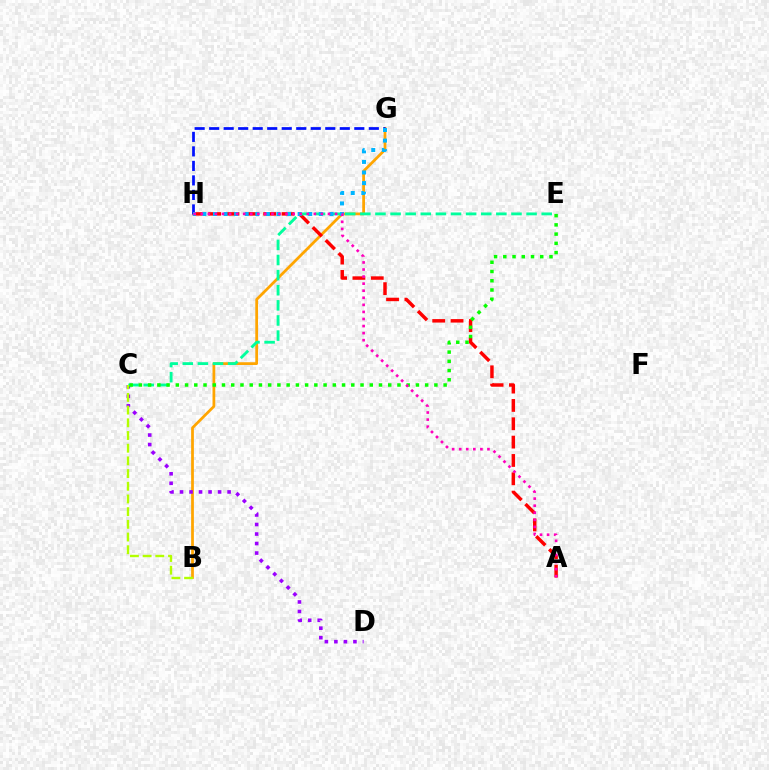{('B', 'G'): [{'color': '#ffa500', 'line_style': 'solid', 'thickness': 1.98}], ('C', 'D'): [{'color': '#9b00ff', 'line_style': 'dotted', 'thickness': 2.59}], ('A', 'H'): [{'color': '#ff0000', 'line_style': 'dashed', 'thickness': 2.49}, {'color': '#ff00bd', 'line_style': 'dotted', 'thickness': 1.92}], ('C', 'E'): [{'color': '#00ff9d', 'line_style': 'dashed', 'thickness': 2.05}, {'color': '#08ff00', 'line_style': 'dotted', 'thickness': 2.51}], ('B', 'C'): [{'color': '#b3ff00', 'line_style': 'dashed', 'thickness': 1.72}], ('G', 'H'): [{'color': '#0010ff', 'line_style': 'dashed', 'thickness': 1.97}, {'color': '#00b5ff', 'line_style': 'dotted', 'thickness': 2.88}]}